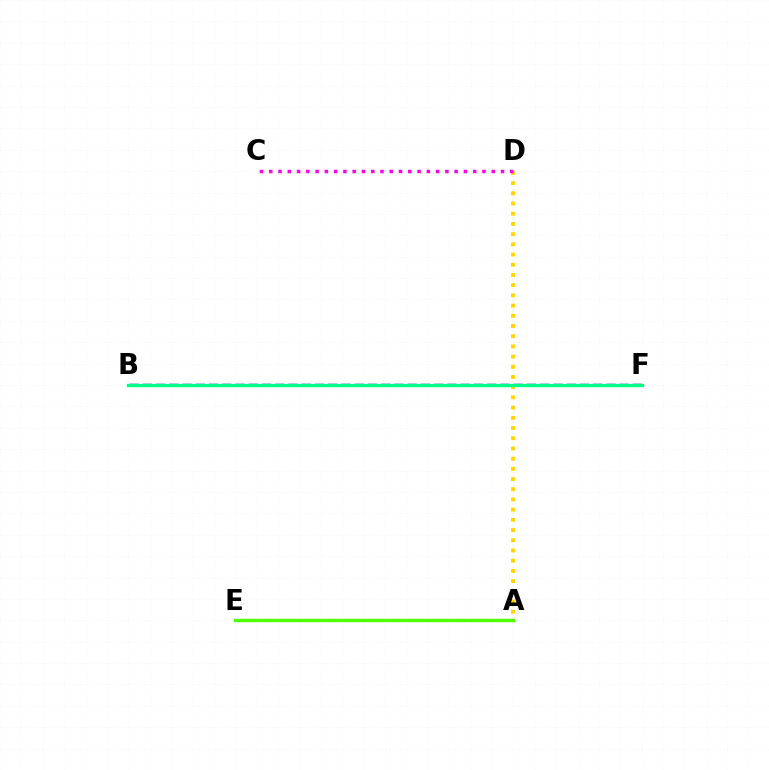{('B', 'F'): [{'color': '#009eff', 'line_style': 'solid', 'thickness': 1.87}, {'color': '#ff0000', 'line_style': 'solid', 'thickness': 1.88}, {'color': '#3700ff', 'line_style': 'dashed', 'thickness': 1.8}, {'color': '#00ff86', 'line_style': 'solid', 'thickness': 2.37}], ('A', 'D'): [{'color': '#ffd500', 'line_style': 'dotted', 'thickness': 2.77}], ('C', 'D'): [{'color': '#ff00ed', 'line_style': 'dotted', 'thickness': 2.52}], ('A', 'E'): [{'color': '#4fff00', 'line_style': 'solid', 'thickness': 2.45}]}